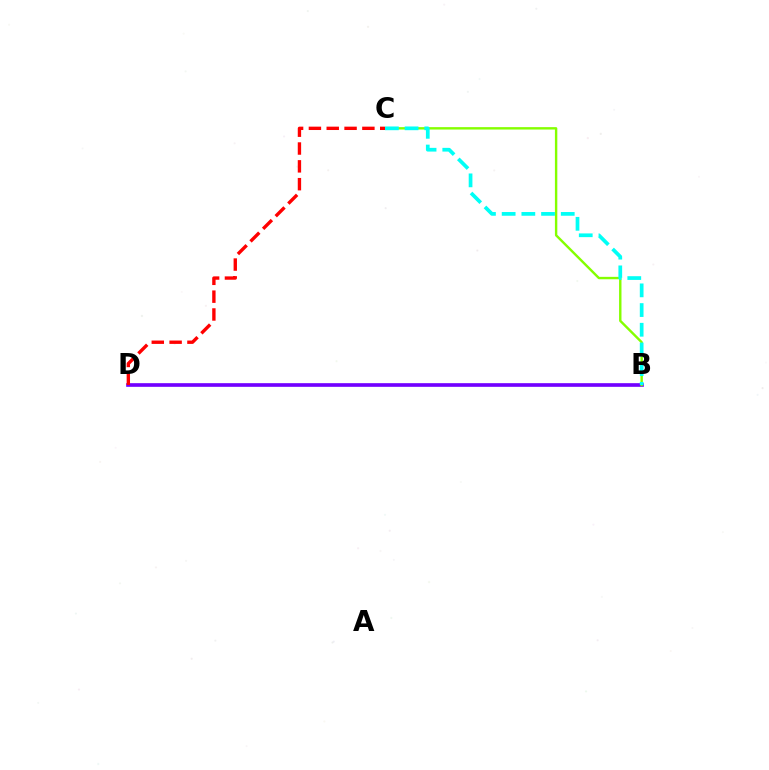{('B', 'D'): [{'color': '#7200ff', 'line_style': 'solid', 'thickness': 2.63}], ('B', 'C'): [{'color': '#84ff00', 'line_style': 'solid', 'thickness': 1.73}, {'color': '#00fff6', 'line_style': 'dashed', 'thickness': 2.68}], ('C', 'D'): [{'color': '#ff0000', 'line_style': 'dashed', 'thickness': 2.42}]}